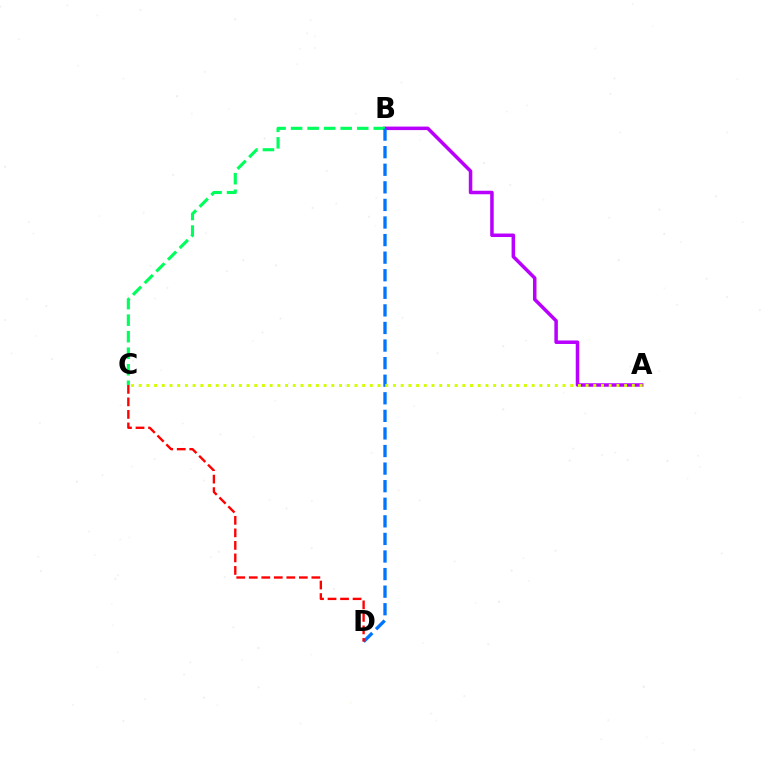{('A', 'B'): [{'color': '#b900ff', 'line_style': 'solid', 'thickness': 2.53}], ('B', 'C'): [{'color': '#00ff5c', 'line_style': 'dashed', 'thickness': 2.24}], ('B', 'D'): [{'color': '#0074ff', 'line_style': 'dashed', 'thickness': 2.39}], ('C', 'D'): [{'color': '#ff0000', 'line_style': 'dashed', 'thickness': 1.7}], ('A', 'C'): [{'color': '#d1ff00', 'line_style': 'dotted', 'thickness': 2.09}]}